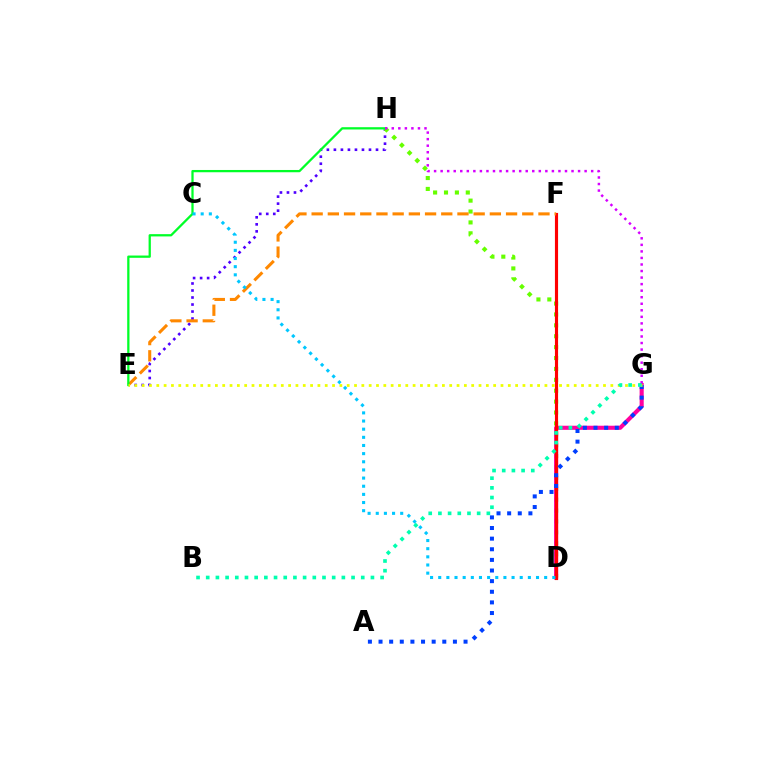{('E', 'H'): [{'color': '#4f00ff', 'line_style': 'dotted', 'thickness': 1.91}, {'color': '#00ff27', 'line_style': 'solid', 'thickness': 1.63}], ('D', 'H'): [{'color': '#66ff00', 'line_style': 'dotted', 'thickness': 2.96}], ('D', 'G'): [{'color': '#ff00a0', 'line_style': 'solid', 'thickness': 2.95}], ('D', 'F'): [{'color': '#ff0000', 'line_style': 'solid', 'thickness': 2.26}], ('E', 'F'): [{'color': '#ff8800', 'line_style': 'dashed', 'thickness': 2.2}], ('A', 'G'): [{'color': '#003fff', 'line_style': 'dotted', 'thickness': 2.89}], ('G', 'H'): [{'color': '#d600ff', 'line_style': 'dotted', 'thickness': 1.78}], ('E', 'G'): [{'color': '#eeff00', 'line_style': 'dotted', 'thickness': 1.99}], ('B', 'G'): [{'color': '#00ffaf', 'line_style': 'dotted', 'thickness': 2.63}], ('C', 'D'): [{'color': '#00c7ff', 'line_style': 'dotted', 'thickness': 2.21}]}